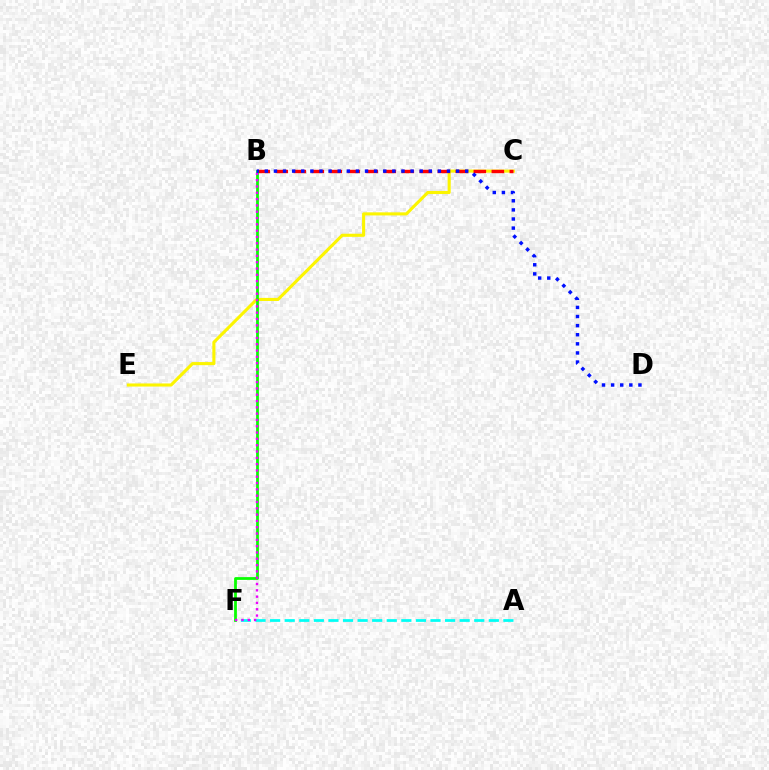{('C', 'E'): [{'color': '#fcf500', 'line_style': 'solid', 'thickness': 2.23}], ('A', 'F'): [{'color': '#00fff6', 'line_style': 'dashed', 'thickness': 1.98}], ('B', 'C'): [{'color': '#ff0000', 'line_style': 'dashed', 'thickness': 2.45}], ('B', 'F'): [{'color': '#08ff00', 'line_style': 'solid', 'thickness': 2.0}, {'color': '#ee00ff', 'line_style': 'dotted', 'thickness': 1.71}], ('B', 'D'): [{'color': '#0010ff', 'line_style': 'dotted', 'thickness': 2.47}]}